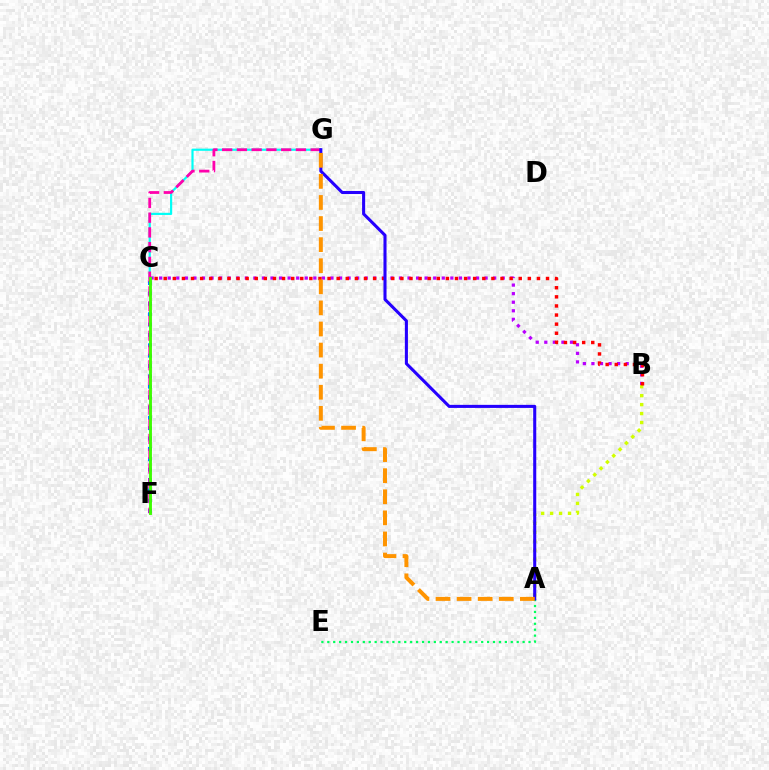{('C', 'F'): [{'color': '#0074ff', 'line_style': 'dotted', 'thickness': 2.82}, {'color': '#3dff00', 'line_style': 'solid', 'thickness': 2.06}], ('C', 'G'): [{'color': '#00fff6', 'line_style': 'solid', 'thickness': 1.57}], ('A', 'B'): [{'color': '#d1ff00', 'line_style': 'dotted', 'thickness': 2.43}], ('B', 'C'): [{'color': '#b900ff', 'line_style': 'dotted', 'thickness': 2.33}, {'color': '#ff0000', 'line_style': 'dotted', 'thickness': 2.47}], ('F', 'G'): [{'color': '#ff00ac', 'line_style': 'dashed', 'thickness': 2.0}], ('A', 'E'): [{'color': '#00ff5c', 'line_style': 'dotted', 'thickness': 1.61}], ('A', 'G'): [{'color': '#2500ff', 'line_style': 'solid', 'thickness': 2.21}, {'color': '#ff9400', 'line_style': 'dashed', 'thickness': 2.86}]}